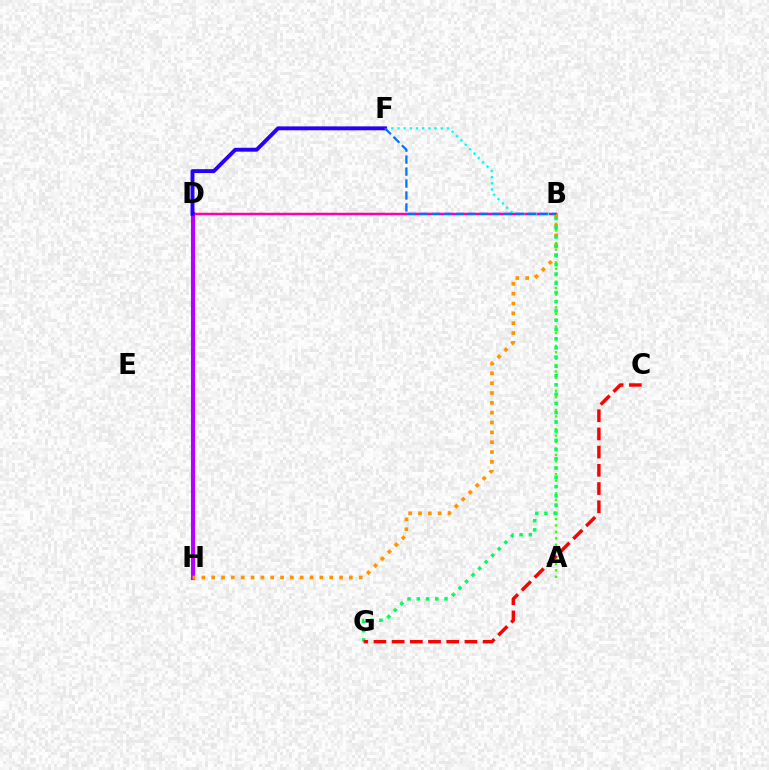{('B', 'D'): [{'color': '#ff00ac', 'line_style': 'solid', 'thickness': 1.8}], ('D', 'H'): [{'color': '#d1ff00', 'line_style': 'solid', 'thickness': 2.87}, {'color': '#b900ff', 'line_style': 'solid', 'thickness': 2.93}], ('A', 'B'): [{'color': '#3dff00', 'line_style': 'dotted', 'thickness': 1.74}], ('B', 'F'): [{'color': '#00fff6', 'line_style': 'dotted', 'thickness': 1.68}, {'color': '#0074ff', 'line_style': 'dashed', 'thickness': 1.63}], ('B', 'H'): [{'color': '#ff9400', 'line_style': 'dotted', 'thickness': 2.67}], ('D', 'F'): [{'color': '#2500ff', 'line_style': 'solid', 'thickness': 2.81}], ('B', 'G'): [{'color': '#00ff5c', 'line_style': 'dotted', 'thickness': 2.51}], ('C', 'G'): [{'color': '#ff0000', 'line_style': 'dashed', 'thickness': 2.47}]}